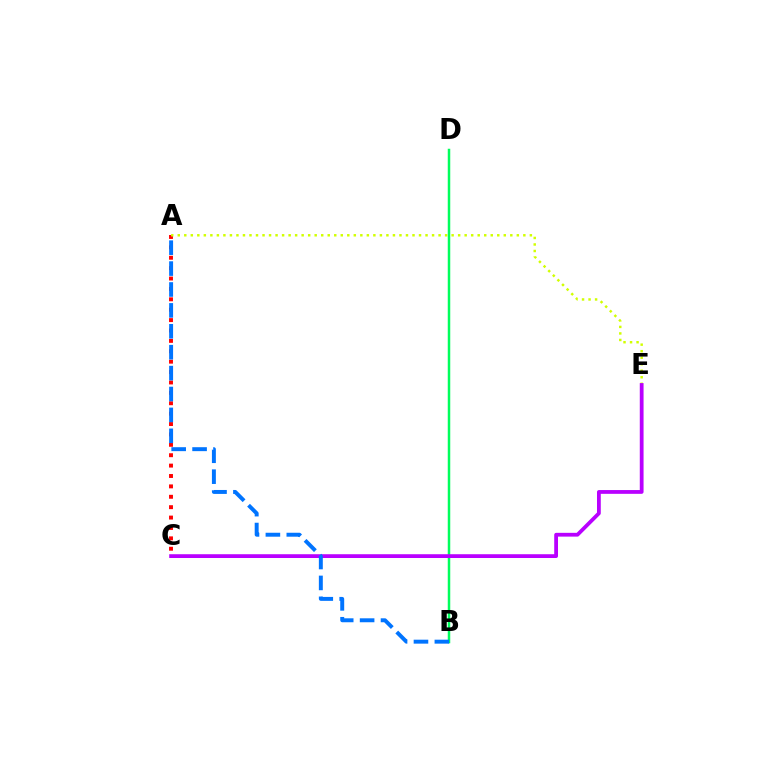{('A', 'C'): [{'color': '#ff0000', 'line_style': 'dotted', 'thickness': 2.82}], ('A', 'E'): [{'color': '#d1ff00', 'line_style': 'dotted', 'thickness': 1.77}], ('B', 'D'): [{'color': '#00ff5c', 'line_style': 'solid', 'thickness': 1.8}], ('C', 'E'): [{'color': '#b900ff', 'line_style': 'solid', 'thickness': 2.72}], ('A', 'B'): [{'color': '#0074ff', 'line_style': 'dashed', 'thickness': 2.84}]}